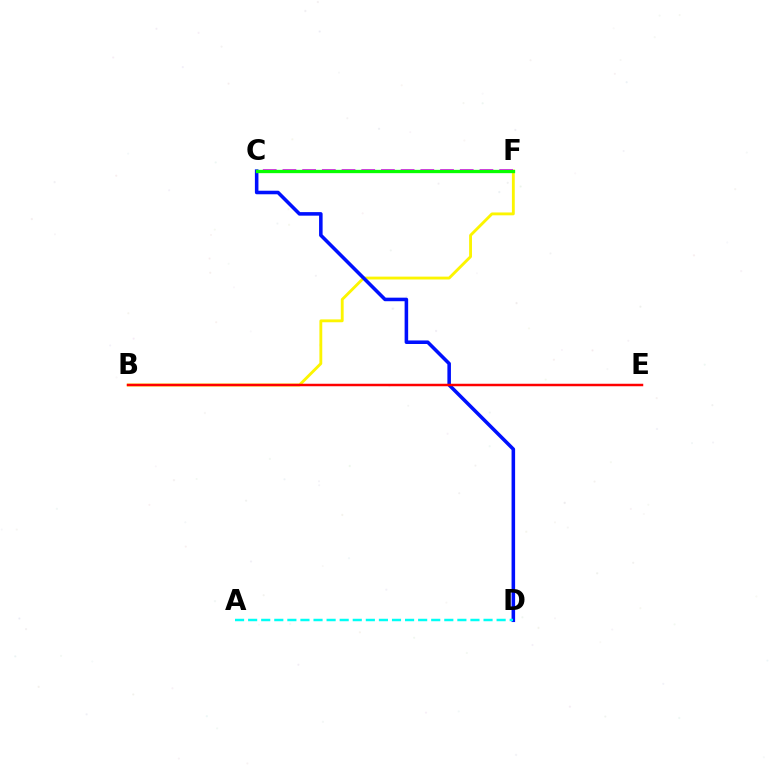{('B', 'F'): [{'color': '#fcf500', 'line_style': 'solid', 'thickness': 2.05}], ('C', 'D'): [{'color': '#0010ff', 'line_style': 'solid', 'thickness': 2.56}], ('B', 'E'): [{'color': '#ff0000', 'line_style': 'solid', 'thickness': 1.79}], ('C', 'F'): [{'color': '#ee00ff', 'line_style': 'dashed', 'thickness': 2.68}, {'color': '#08ff00', 'line_style': 'solid', 'thickness': 2.38}], ('A', 'D'): [{'color': '#00fff6', 'line_style': 'dashed', 'thickness': 1.78}]}